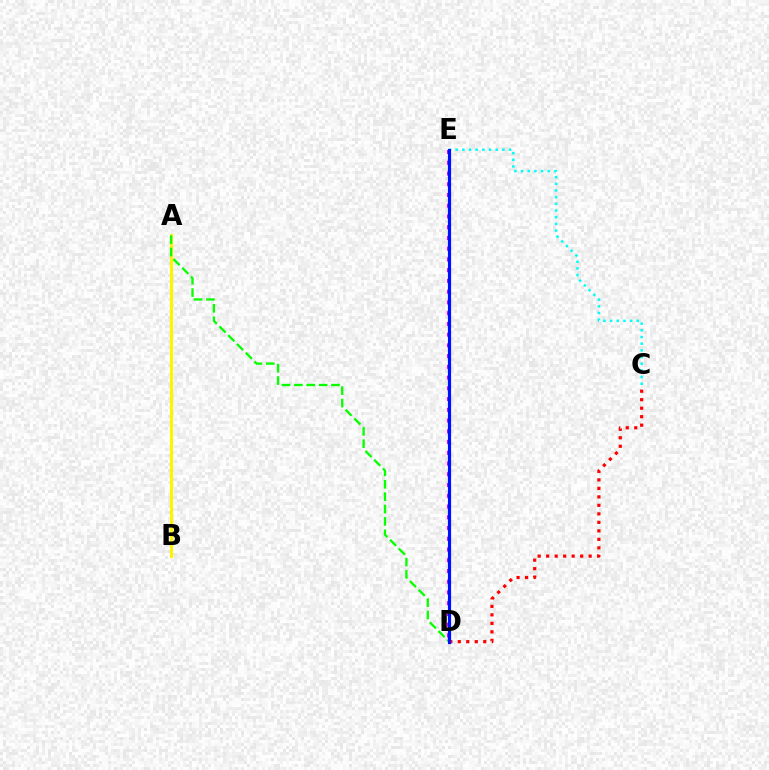{('A', 'B'): [{'color': '#fcf500', 'line_style': 'solid', 'thickness': 2.24}], ('A', 'D'): [{'color': '#08ff00', 'line_style': 'dashed', 'thickness': 1.68}], ('C', 'E'): [{'color': '#00fff6', 'line_style': 'dotted', 'thickness': 1.81}], ('C', 'D'): [{'color': '#ff0000', 'line_style': 'dotted', 'thickness': 2.31}], ('D', 'E'): [{'color': '#ee00ff', 'line_style': 'dotted', 'thickness': 2.92}, {'color': '#0010ff', 'line_style': 'solid', 'thickness': 2.29}]}